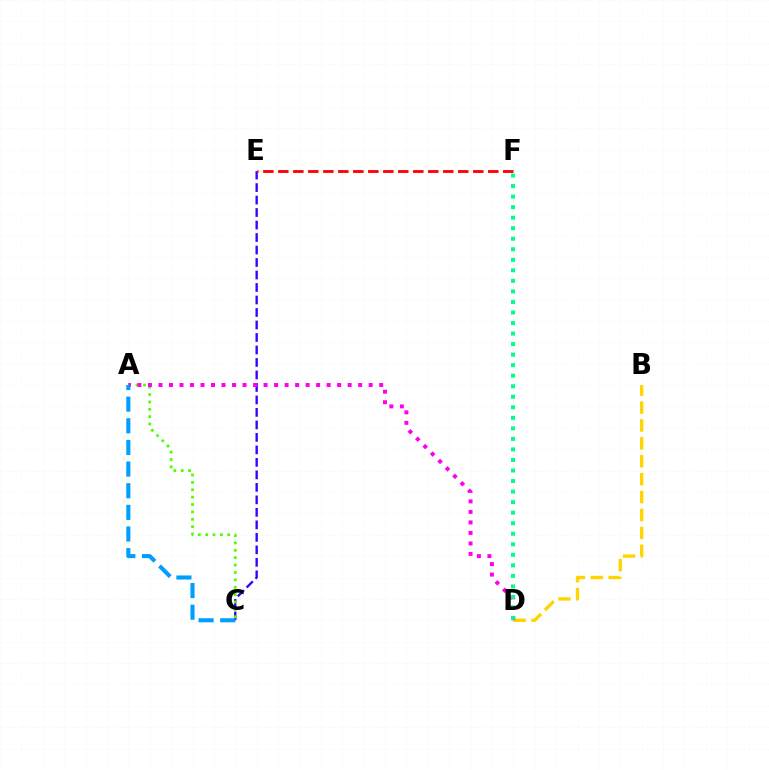{('B', 'D'): [{'color': '#ffd500', 'line_style': 'dashed', 'thickness': 2.43}], ('C', 'E'): [{'color': '#3700ff', 'line_style': 'dashed', 'thickness': 1.7}], ('A', 'C'): [{'color': '#4fff00', 'line_style': 'dotted', 'thickness': 2.01}, {'color': '#009eff', 'line_style': 'dashed', 'thickness': 2.94}], ('E', 'F'): [{'color': '#ff0000', 'line_style': 'dashed', 'thickness': 2.04}], ('A', 'D'): [{'color': '#ff00ed', 'line_style': 'dotted', 'thickness': 2.86}], ('D', 'F'): [{'color': '#00ff86', 'line_style': 'dotted', 'thickness': 2.86}]}